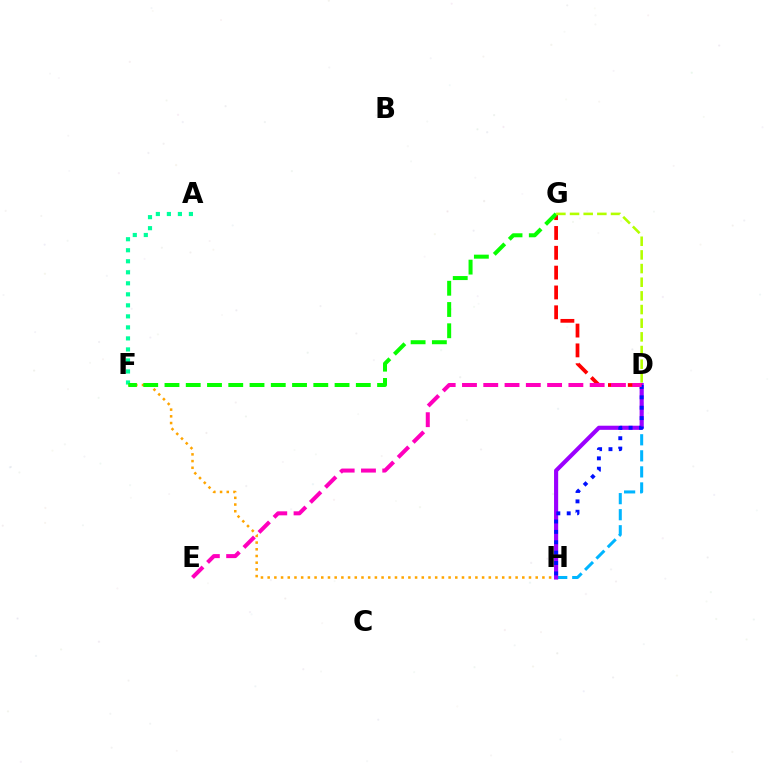{('D', 'H'): [{'color': '#00b5ff', 'line_style': 'dashed', 'thickness': 2.18}, {'color': '#9b00ff', 'line_style': 'solid', 'thickness': 2.97}, {'color': '#0010ff', 'line_style': 'dotted', 'thickness': 2.82}], ('F', 'H'): [{'color': '#ffa500', 'line_style': 'dotted', 'thickness': 1.82}], ('A', 'F'): [{'color': '#00ff9d', 'line_style': 'dotted', 'thickness': 2.99}], ('D', 'G'): [{'color': '#ff0000', 'line_style': 'dashed', 'thickness': 2.69}, {'color': '#b3ff00', 'line_style': 'dashed', 'thickness': 1.86}], ('F', 'G'): [{'color': '#08ff00', 'line_style': 'dashed', 'thickness': 2.89}], ('D', 'E'): [{'color': '#ff00bd', 'line_style': 'dashed', 'thickness': 2.89}]}